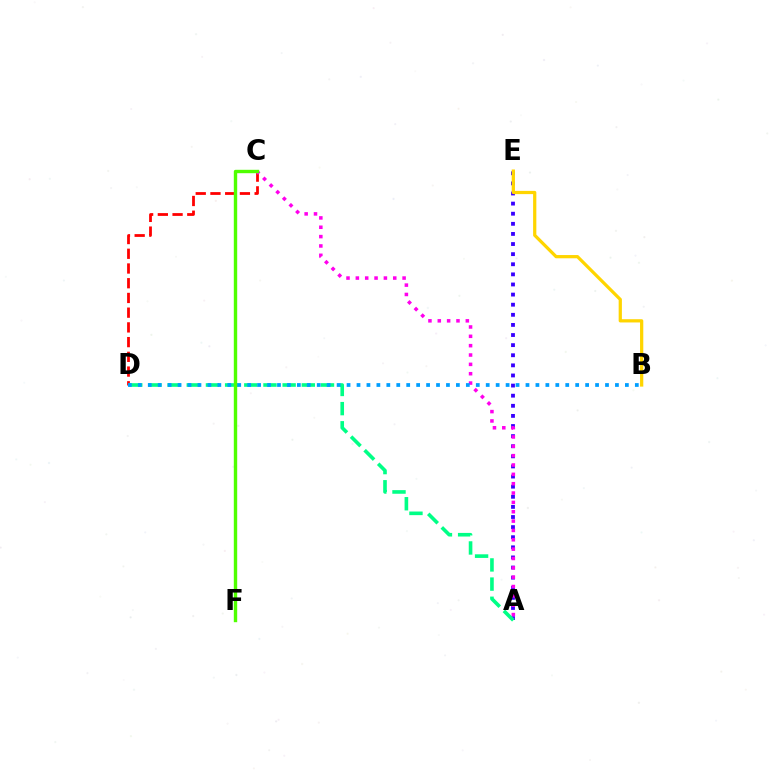{('C', 'D'): [{'color': '#ff0000', 'line_style': 'dashed', 'thickness': 2.0}], ('A', 'E'): [{'color': '#3700ff', 'line_style': 'dotted', 'thickness': 2.75}], ('A', 'C'): [{'color': '#ff00ed', 'line_style': 'dotted', 'thickness': 2.54}], ('A', 'D'): [{'color': '#00ff86', 'line_style': 'dashed', 'thickness': 2.6}], ('C', 'F'): [{'color': '#4fff00', 'line_style': 'solid', 'thickness': 2.44}], ('B', 'D'): [{'color': '#009eff', 'line_style': 'dotted', 'thickness': 2.7}], ('B', 'E'): [{'color': '#ffd500', 'line_style': 'solid', 'thickness': 2.33}]}